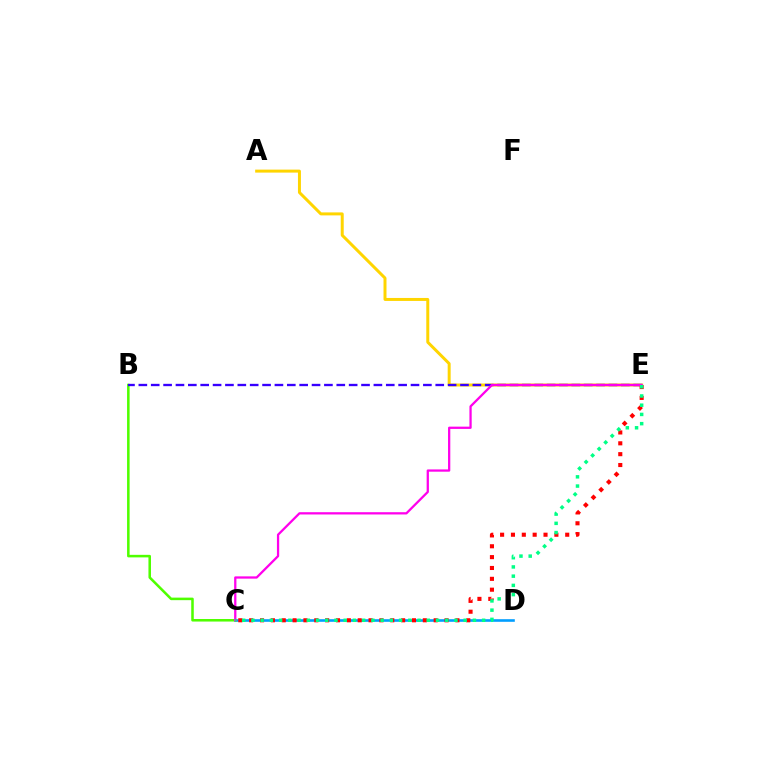{('C', 'D'): [{'color': '#009eff', 'line_style': 'solid', 'thickness': 1.88}], ('B', 'C'): [{'color': '#4fff00', 'line_style': 'solid', 'thickness': 1.83}], ('A', 'E'): [{'color': '#ffd500', 'line_style': 'solid', 'thickness': 2.15}], ('C', 'E'): [{'color': '#ff0000', 'line_style': 'dotted', 'thickness': 2.95}, {'color': '#ff00ed', 'line_style': 'solid', 'thickness': 1.64}, {'color': '#00ff86', 'line_style': 'dotted', 'thickness': 2.51}], ('B', 'E'): [{'color': '#3700ff', 'line_style': 'dashed', 'thickness': 1.68}]}